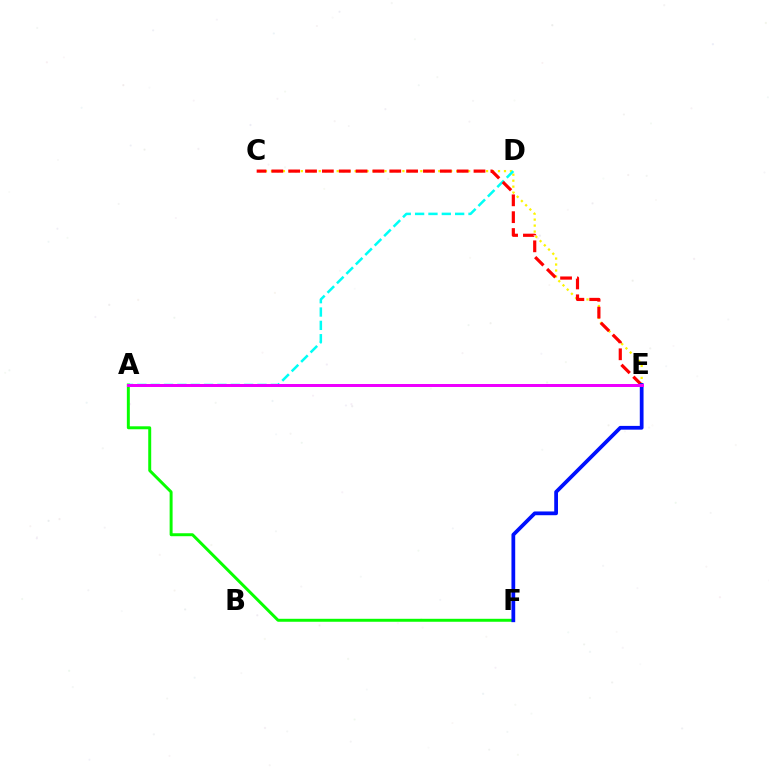{('A', 'F'): [{'color': '#08ff00', 'line_style': 'solid', 'thickness': 2.13}], ('C', 'E'): [{'color': '#fcf500', 'line_style': 'dotted', 'thickness': 1.62}, {'color': '#ff0000', 'line_style': 'dashed', 'thickness': 2.29}], ('A', 'D'): [{'color': '#00fff6', 'line_style': 'dashed', 'thickness': 1.81}], ('E', 'F'): [{'color': '#0010ff', 'line_style': 'solid', 'thickness': 2.7}], ('A', 'E'): [{'color': '#ee00ff', 'line_style': 'solid', 'thickness': 2.15}]}